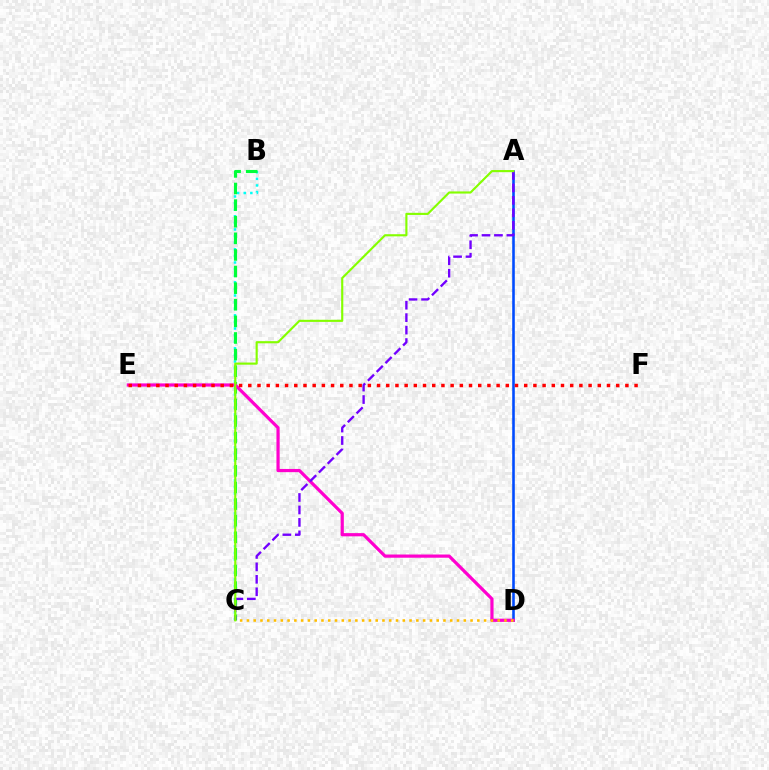{('B', 'C'): [{'color': '#00fff6', 'line_style': 'dotted', 'thickness': 1.79}, {'color': '#00ff39', 'line_style': 'dashed', 'thickness': 2.26}], ('A', 'D'): [{'color': '#004bff', 'line_style': 'solid', 'thickness': 1.86}], ('D', 'E'): [{'color': '#ff00cf', 'line_style': 'solid', 'thickness': 2.3}], ('E', 'F'): [{'color': '#ff0000', 'line_style': 'dotted', 'thickness': 2.5}], ('C', 'D'): [{'color': '#ffbd00', 'line_style': 'dotted', 'thickness': 1.84}], ('A', 'C'): [{'color': '#7200ff', 'line_style': 'dashed', 'thickness': 1.69}, {'color': '#84ff00', 'line_style': 'solid', 'thickness': 1.54}]}